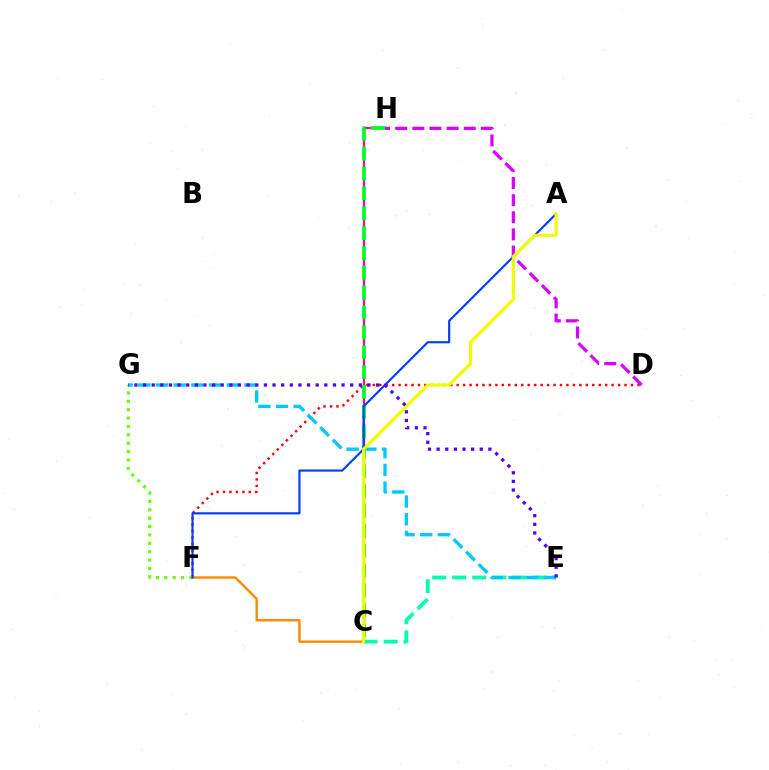{('D', 'F'): [{'color': '#ff0000', 'line_style': 'dotted', 'thickness': 1.75}], ('C', 'H'): [{'color': '#ff00a0', 'line_style': 'solid', 'thickness': 1.66}, {'color': '#00ff27', 'line_style': 'dashed', 'thickness': 2.7}], ('C', 'F'): [{'color': '#ff8800', 'line_style': 'solid', 'thickness': 1.72}], ('F', 'G'): [{'color': '#66ff00', 'line_style': 'dotted', 'thickness': 2.28}], ('A', 'F'): [{'color': '#003fff', 'line_style': 'solid', 'thickness': 1.56}], ('D', 'H'): [{'color': '#d600ff', 'line_style': 'dashed', 'thickness': 2.33}], ('C', 'E'): [{'color': '#00ffaf', 'line_style': 'dashed', 'thickness': 2.72}], ('E', 'G'): [{'color': '#00c7ff', 'line_style': 'dashed', 'thickness': 2.4}, {'color': '#4f00ff', 'line_style': 'dotted', 'thickness': 2.34}], ('A', 'C'): [{'color': '#eeff00', 'line_style': 'solid', 'thickness': 2.28}]}